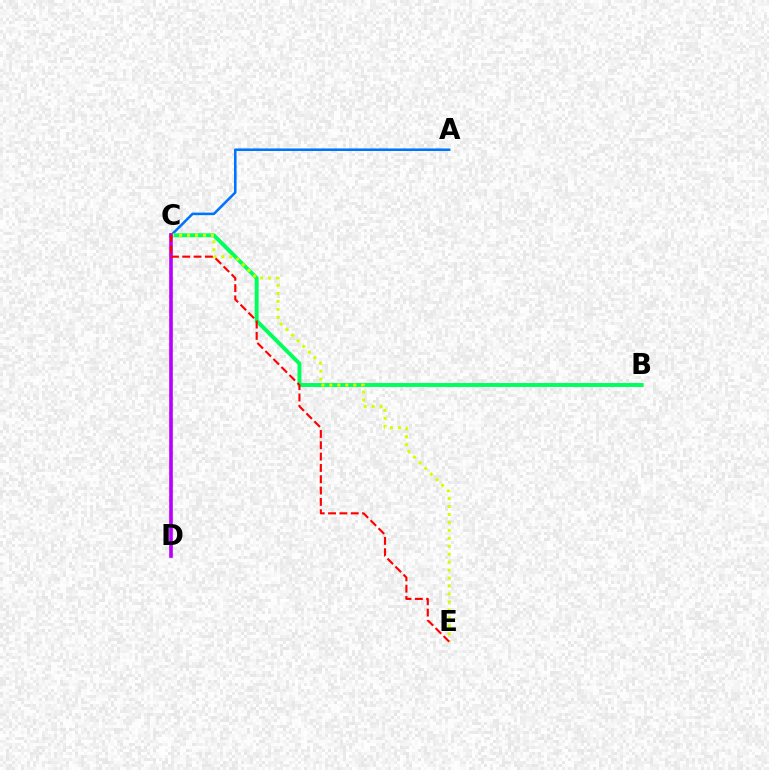{('A', 'C'): [{'color': '#0074ff', 'line_style': 'solid', 'thickness': 1.84}], ('B', 'C'): [{'color': '#00ff5c', 'line_style': 'solid', 'thickness': 2.83}], ('C', 'E'): [{'color': '#d1ff00', 'line_style': 'dotted', 'thickness': 2.16}, {'color': '#ff0000', 'line_style': 'dashed', 'thickness': 1.54}], ('C', 'D'): [{'color': '#b900ff', 'line_style': 'solid', 'thickness': 2.61}]}